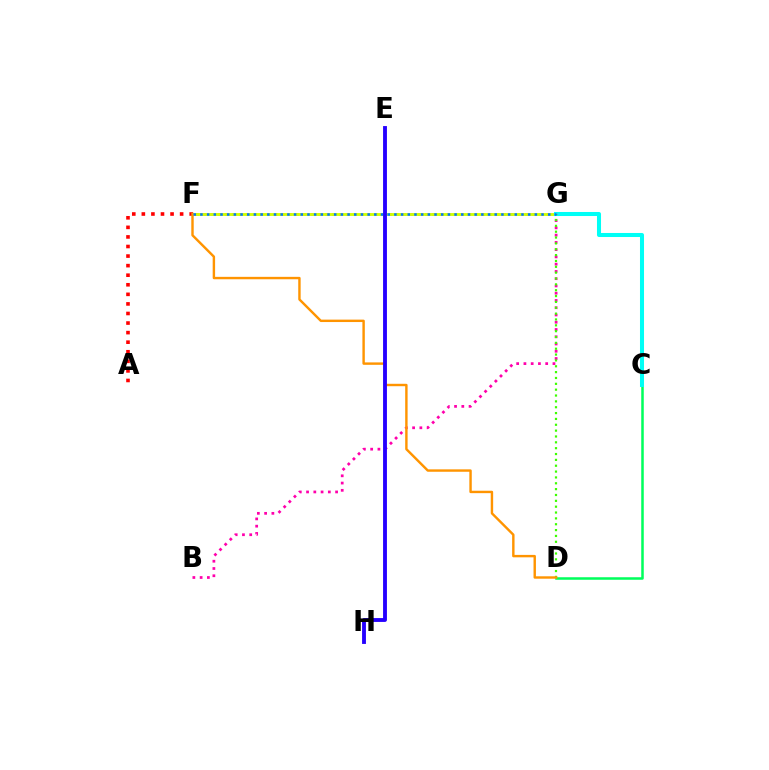{('F', 'G'): [{'color': '#b900ff', 'line_style': 'dotted', 'thickness': 1.94}, {'color': '#d1ff00', 'line_style': 'solid', 'thickness': 2.06}, {'color': '#0074ff', 'line_style': 'dotted', 'thickness': 1.82}], ('A', 'F'): [{'color': '#ff0000', 'line_style': 'dotted', 'thickness': 2.6}], ('C', 'D'): [{'color': '#00ff5c', 'line_style': 'solid', 'thickness': 1.82}], ('C', 'G'): [{'color': '#00fff6', 'line_style': 'solid', 'thickness': 2.91}], ('B', 'G'): [{'color': '#ff00ac', 'line_style': 'dotted', 'thickness': 1.97}], ('D', 'G'): [{'color': '#3dff00', 'line_style': 'dotted', 'thickness': 1.59}], ('D', 'F'): [{'color': '#ff9400', 'line_style': 'solid', 'thickness': 1.74}], ('E', 'H'): [{'color': '#2500ff', 'line_style': 'solid', 'thickness': 2.78}]}